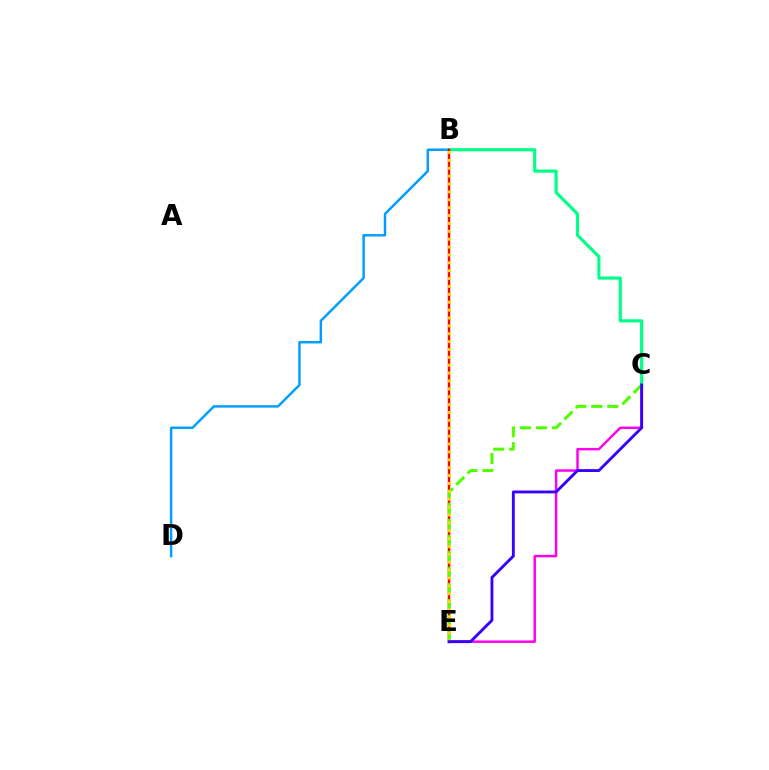{('B', 'D'): [{'color': '#009eff', 'line_style': 'solid', 'thickness': 1.77}], ('C', 'E'): [{'color': '#ff00ed', 'line_style': 'solid', 'thickness': 1.78}, {'color': '#4fff00', 'line_style': 'dashed', 'thickness': 2.18}, {'color': '#3700ff', 'line_style': 'solid', 'thickness': 2.07}], ('B', 'C'): [{'color': '#00ff86', 'line_style': 'solid', 'thickness': 2.27}], ('B', 'E'): [{'color': '#ff0000', 'line_style': 'solid', 'thickness': 1.78}, {'color': '#ffd500', 'line_style': 'dotted', 'thickness': 2.14}]}